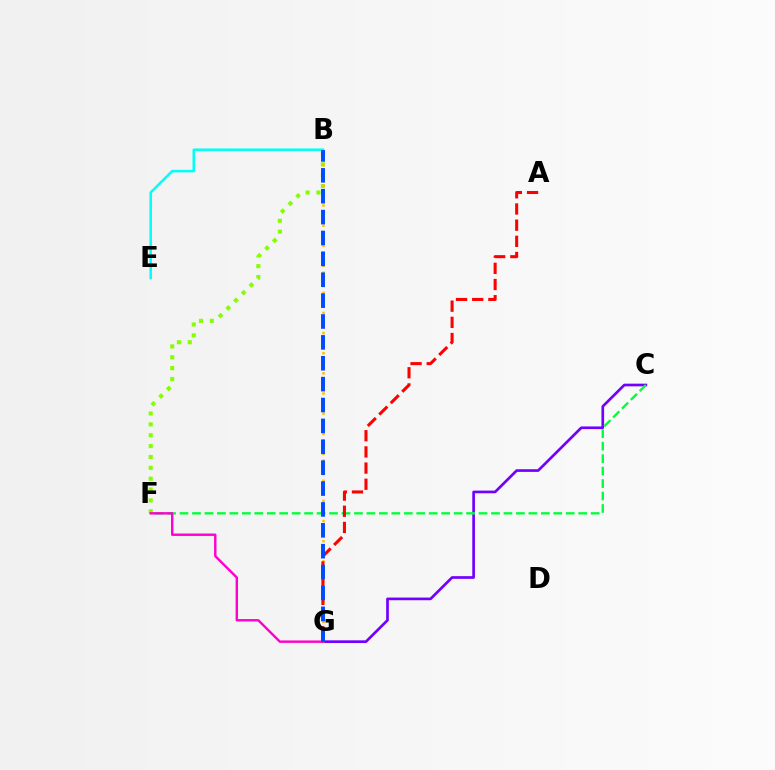{('B', 'E'): [{'color': '#00fff6', 'line_style': 'solid', 'thickness': 1.81}], ('C', 'G'): [{'color': '#7200ff', 'line_style': 'solid', 'thickness': 1.93}], ('B', 'F'): [{'color': '#84ff00', 'line_style': 'dotted', 'thickness': 2.95}], ('B', 'G'): [{'color': '#ffbd00', 'line_style': 'dotted', 'thickness': 1.82}, {'color': '#004bff', 'line_style': 'dashed', 'thickness': 2.84}], ('C', 'F'): [{'color': '#00ff39', 'line_style': 'dashed', 'thickness': 1.69}], ('F', 'G'): [{'color': '#ff00cf', 'line_style': 'solid', 'thickness': 1.74}], ('A', 'G'): [{'color': '#ff0000', 'line_style': 'dashed', 'thickness': 2.2}]}